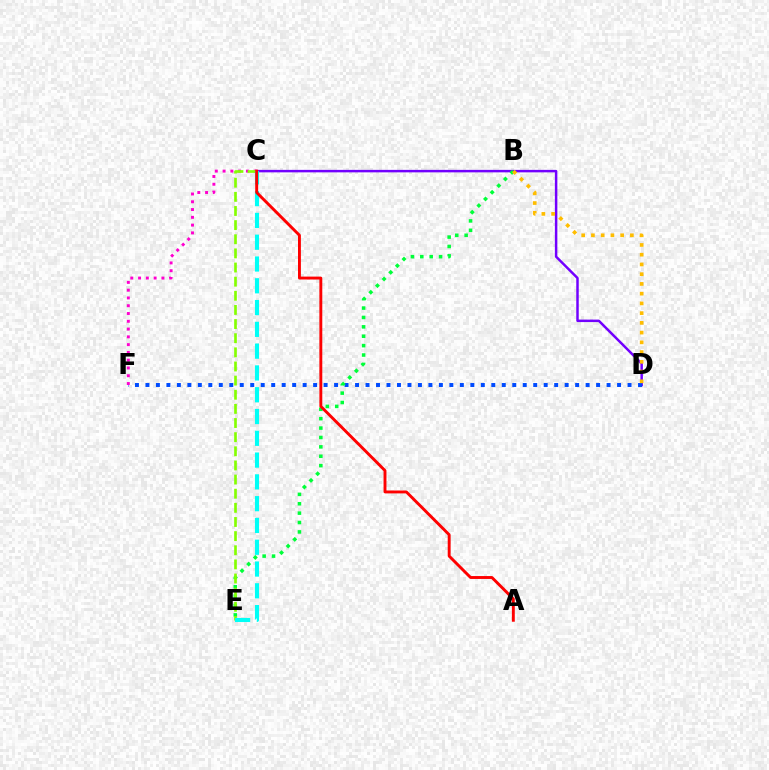{('C', 'D'): [{'color': '#7200ff', 'line_style': 'solid', 'thickness': 1.78}], ('D', 'F'): [{'color': '#004bff', 'line_style': 'dotted', 'thickness': 2.85}], ('C', 'F'): [{'color': '#ff00cf', 'line_style': 'dotted', 'thickness': 2.11}], ('B', 'E'): [{'color': '#00ff39', 'line_style': 'dotted', 'thickness': 2.55}], ('C', 'E'): [{'color': '#84ff00', 'line_style': 'dashed', 'thickness': 1.92}, {'color': '#00fff6', 'line_style': 'dashed', 'thickness': 2.96}], ('B', 'D'): [{'color': '#ffbd00', 'line_style': 'dotted', 'thickness': 2.65}], ('A', 'C'): [{'color': '#ff0000', 'line_style': 'solid', 'thickness': 2.09}]}